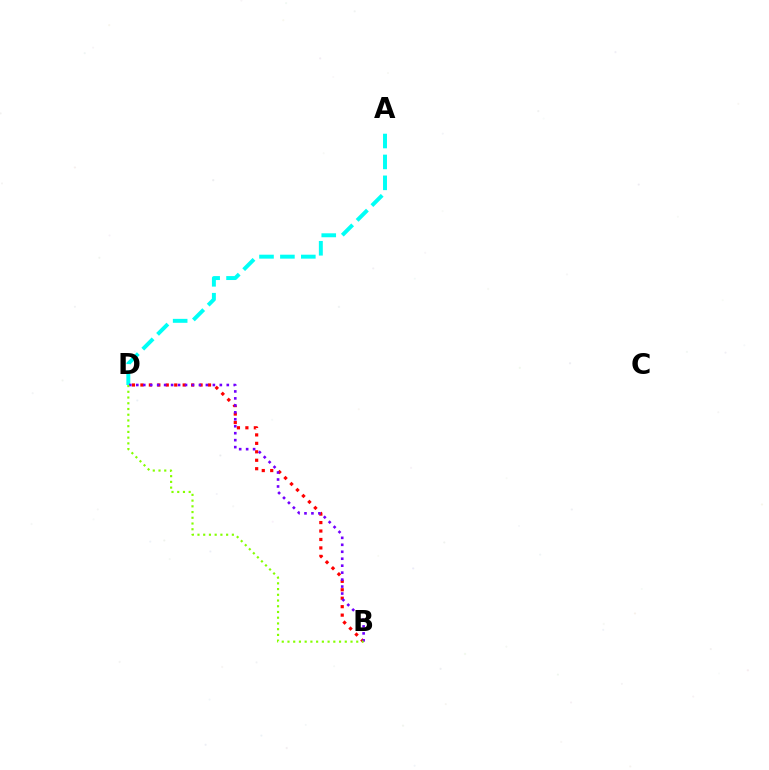{('B', 'D'): [{'color': '#ff0000', 'line_style': 'dotted', 'thickness': 2.3}, {'color': '#7200ff', 'line_style': 'dotted', 'thickness': 1.89}, {'color': '#84ff00', 'line_style': 'dotted', 'thickness': 1.56}], ('A', 'D'): [{'color': '#00fff6', 'line_style': 'dashed', 'thickness': 2.84}]}